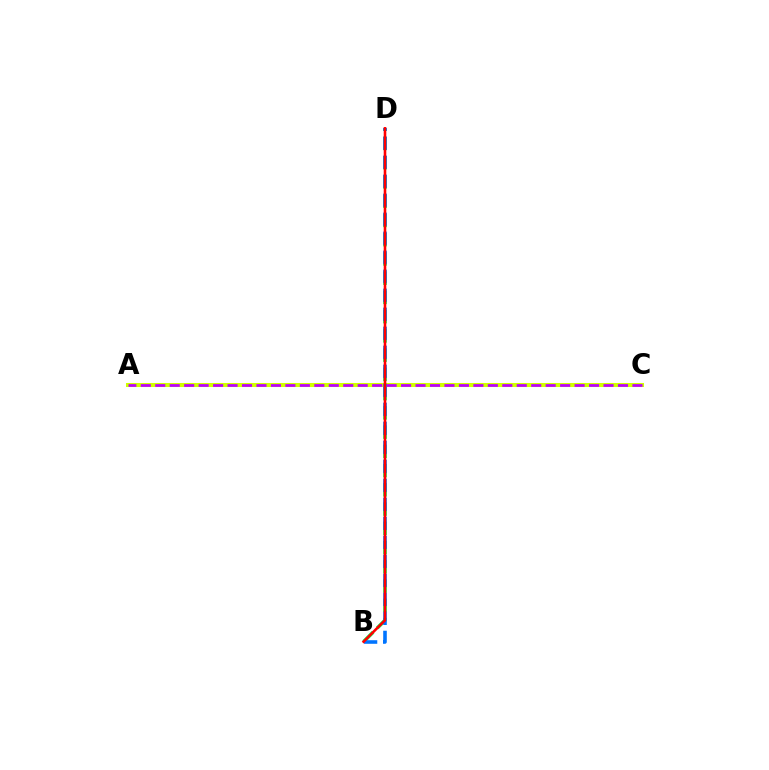{('A', 'C'): [{'color': '#d1ff00', 'line_style': 'solid', 'thickness': 2.91}, {'color': '#b900ff', 'line_style': 'dashed', 'thickness': 1.96}], ('B', 'D'): [{'color': '#00ff5c', 'line_style': 'dashed', 'thickness': 2.61}, {'color': '#0074ff', 'line_style': 'dashed', 'thickness': 2.58}, {'color': '#ff0000', 'line_style': 'solid', 'thickness': 1.86}]}